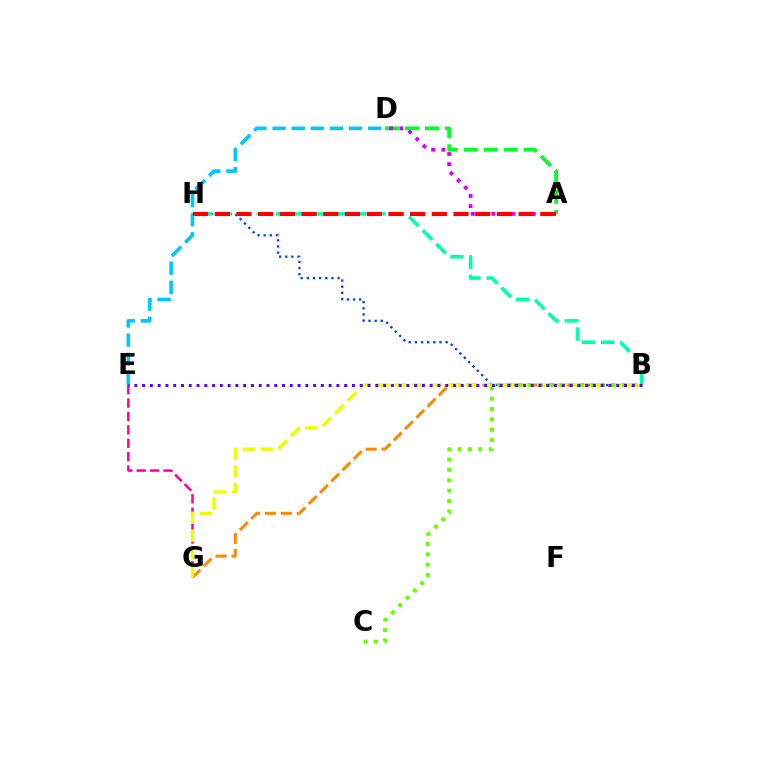{('B', 'H'): [{'color': '#003fff', 'line_style': 'dotted', 'thickness': 1.67}, {'color': '#00ffaf', 'line_style': 'dashed', 'thickness': 2.61}], ('E', 'G'): [{'color': '#ff00a0', 'line_style': 'dashed', 'thickness': 1.82}], ('D', 'E'): [{'color': '#00c7ff', 'line_style': 'dashed', 'thickness': 2.6}], ('B', 'G'): [{'color': '#ff8800', 'line_style': 'dashed', 'thickness': 2.16}, {'color': '#eeff00', 'line_style': 'dashed', 'thickness': 2.42}], ('A', 'D'): [{'color': '#00ff27', 'line_style': 'dashed', 'thickness': 2.72}, {'color': '#d600ff', 'line_style': 'dotted', 'thickness': 2.76}], ('A', 'H'): [{'color': '#ff0000', 'line_style': 'dashed', 'thickness': 2.95}], ('B', 'C'): [{'color': '#66ff00', 'line_style': 'dotted', 'thickness': 2.82}], ('B', 'E'): [{'color': '#4f00ff', 'line_style': 'dotted', 'thickness': 2.11}]}